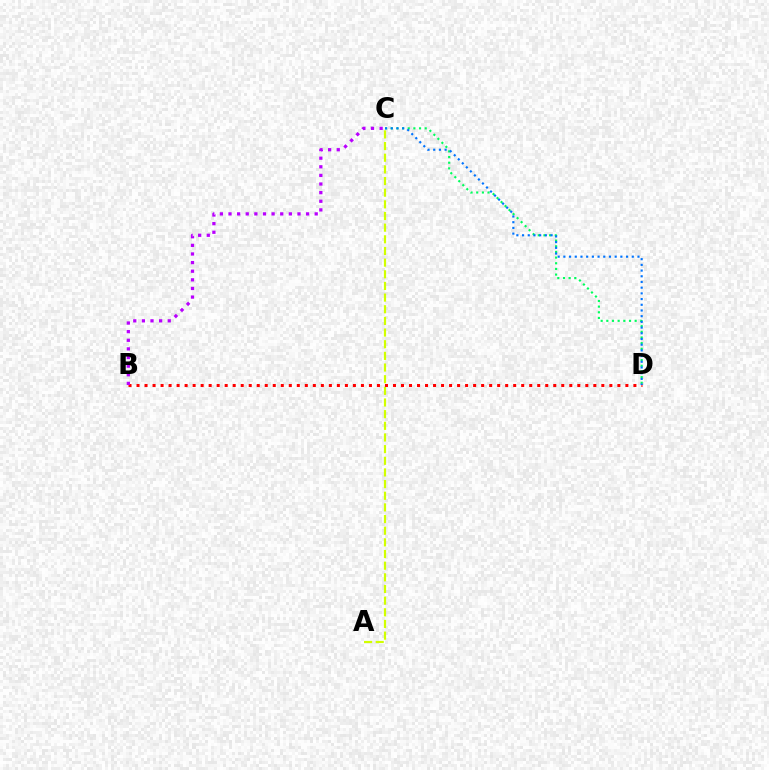{('C', 'D'): [{'color': '#00ff5c', 'line_style': 'dotted', 'thickness': 1.54}, {'color': '#0074ff', 'line_style': 'dotted', 'thickness': 1.55}], ('A', 'C'): [{'color': '#d1ff00', 'line_style': 'dashed', 'thickness': 1.58}], ('B', 'D'): [{'color': '#ff0000', 'line_style': 'dotted', 'thickness': 2.18}], ('B', 'C'): [{'color': '#b900ff', 'line_style': 'dotted', 'thickness': 2.34}]}